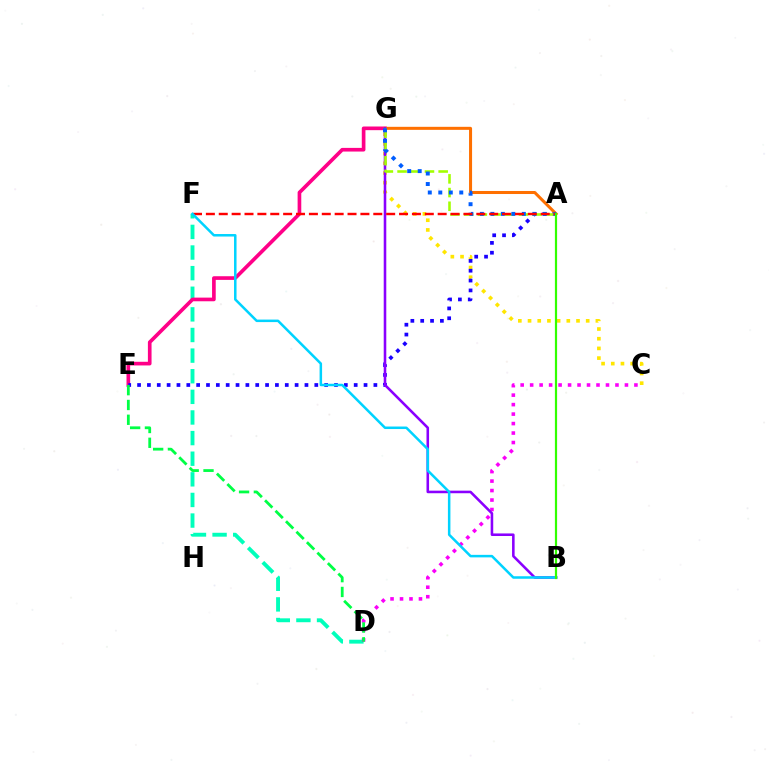{('D', 'F'): [{'color': '#00ffbb', 'line_style': 'dashed', 'thickness': 2.8}], ('C', 'D'): [{'color': '#fa00f9', 'line_style': 'dotted', 'thickness': 2.58}], ('E', 'G'): [{'color': '#ff0088', 'line_style': 'solid', 'thickness': 2.64}], ('C', 'G'): [{'color': '#ffe600', 'line_style': 'dotted', 'thickness': 2.63}], ('A', 'E'): [{'color': '#1900ff', 'line_style': 'dotted', 'thickness': 2.68}], ('D', 'E'): [{'color': '#00ff45', 'line_style': 'dashed', 'thickness': 2.01}], ('A', 'G'): [{'color': '#ff7000', 'line_style': 'solid', 'thickness': 2.18}, {'color': '#a2ff00', 'line_style': 'dashed', 'thickness': 1.86}, {'color': '#005dff', 'line_style': 'dotted', 'thickness': 2.85}], ('B', 'G'): [{'color': '#8a00ff', 'line_style': 'solid', 'thickness': 1.85}], ('A', 'F'): [{'color': '#ff0000', 'line_style': 'dashed', 'thickness': 1.75}], ('B', 'F'): [{'color': '#00d3ff', 'line_style': 'solid', 'thickness': 1.81}], ('A', 'B'): [{'color': '#31ff00', 'line_style': 'solid', 'thickness': 1.59}]}